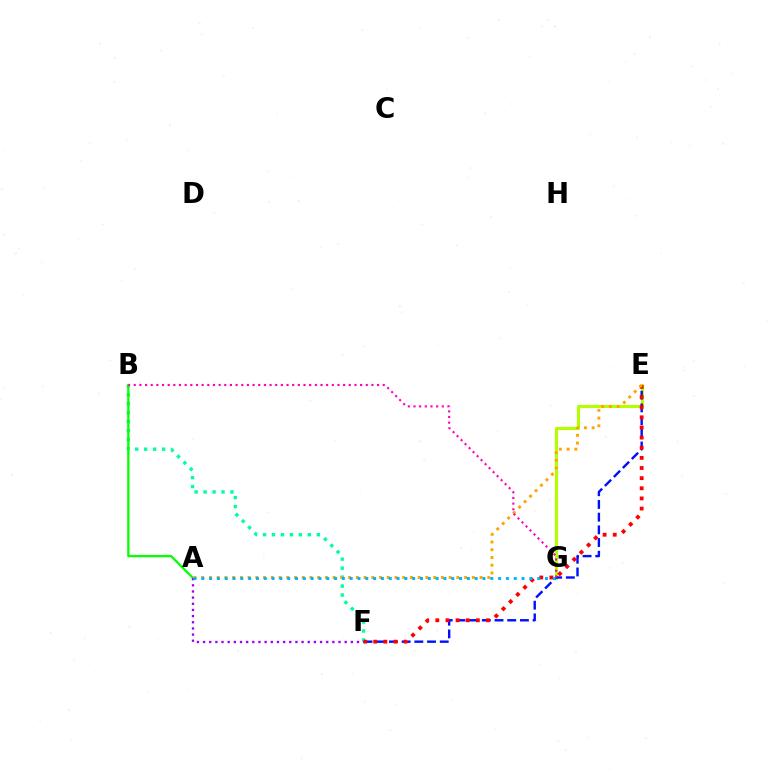{('E', 'G'): [{'color': '#b3ff00', 'line_style': 'solid', 'thickness': 2.23}], ('E', 'F'): [{'color': '#0010ff', 'line_style': 'dashed', 'thickness': 1.72}, {'color': '#ff0000', 'line_style': 'dotted', 'thickness': 2.75}], ('B', 'F'): [{'color': '#00ff9d', 'line_style': 'dotted', 'thickness': 2.44}], ('A', 'B'): [{'color': '#08ff00', 'line_style': 'solid', 'thickness': 1.65}], ('A', 'F'): [{'color': '#9b00ff', 'line_style': 'dotted', 'thickness': 1.67}], ('A', 'E'): [{'color': '#ffa500', 'line_style': 'dotted', 'thickness': 2.1}], ('A', 'G'): [{'color': '#00b5ff', 'line_style': 'dotted', 'thickness': 2.12}], ('B', 'G'): [{'color': '#ff00bd', 'line_style': 'dotted', 'thickness': 1.54}]}